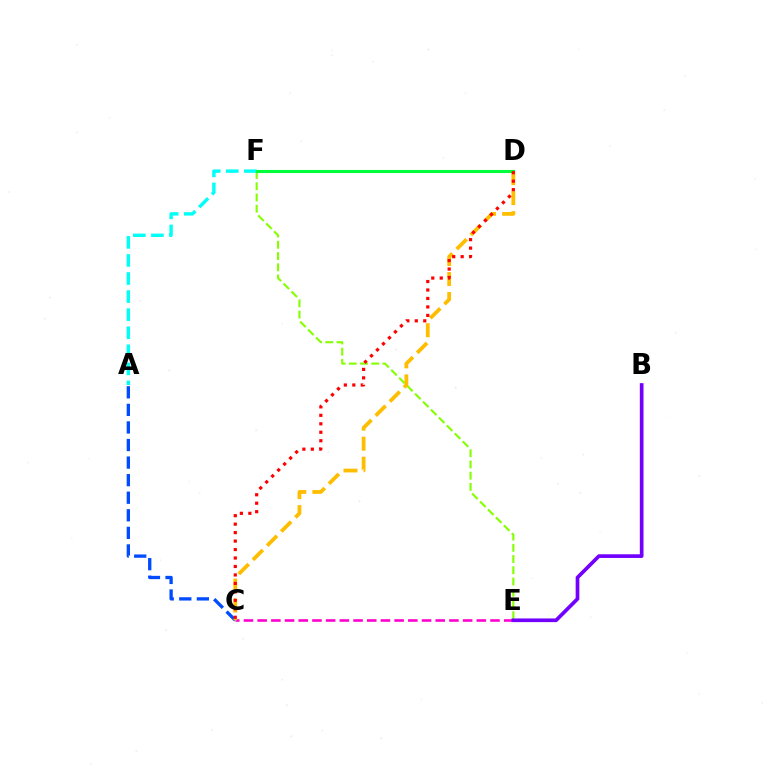{('E', 'F'): [{'color': '#84ff00', 'line_style': 'dashed', 'thickness': 1.53}], ('C', 'E'): [{'color': '#ff00cf', 'line_style': 'dashed', 'thickness': 1.86}], ('A', 'C'): [{'color': '#004bff', 'line_style': 'dashed', 'thickness': 2.39}], ('B', 'E'): [{'color': '#7200ff', 'line_style': 'solid', 'thickness': 2.65}], ('A', 'F'): [{'color': '#00fff6', 'line_style': 'dashed', 'thickness': 2.46}], ('C', 'D'): [{'color': '#ffbd00', 'line_style': 'dashed', 'thickness': 2.72}, {'color': '#ff0000', 'line_style': 'dotted', 'thickness': 2.3}], ('D', 'F'): [{'color': '#00ff39', 'line_style': 'solid', 'thickness': 2.22}]}